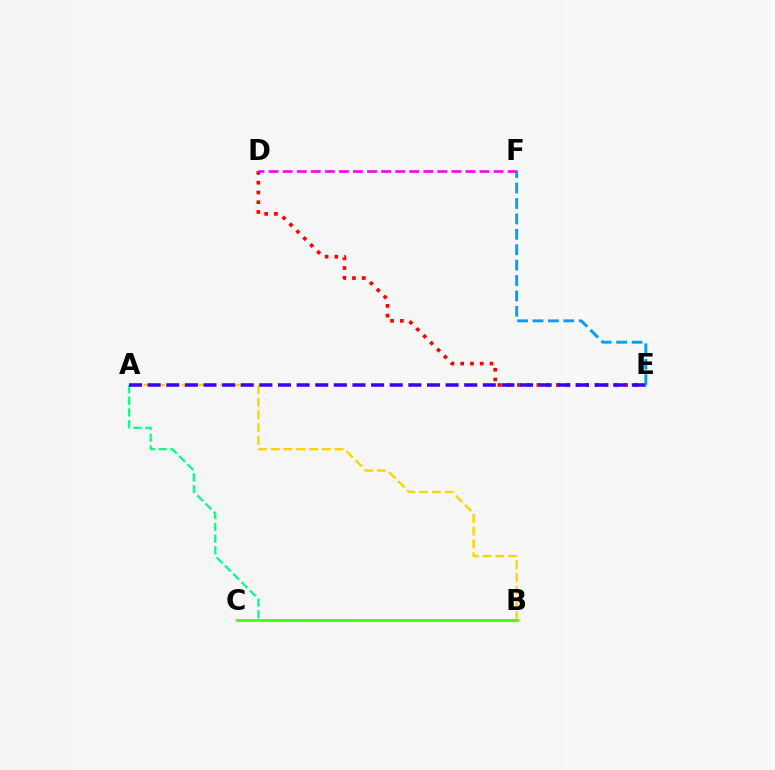{('A', 'B'): [{'color': '#00ff86', 'line_style': 'dashed', 'thickness': 1.59}, {'color': '#ffd500', 'line_style': 'dashed', 'thickness': 1.74}], ('D', 'E'): [{'color': '#ff0000', 'line_style': 'dotted', 'thickness': 2.65}], ('A', 'E'): [{'color': '#3700ff', 'line_style': 'dashed', 'thickness': 2.53}], ('D', 'F'): [{'color': '#ff00ed', 'line_style': 'dashed', 'thickness': 1.91}], ('E', 'F'): [{'color': '#009eff', 'line_style': 'dashed', 'thickness': 2.09}], ('B', 'C'): [{'color': '#4fff00', 'line_style': 'solid', 'thickness': 2.12}]}